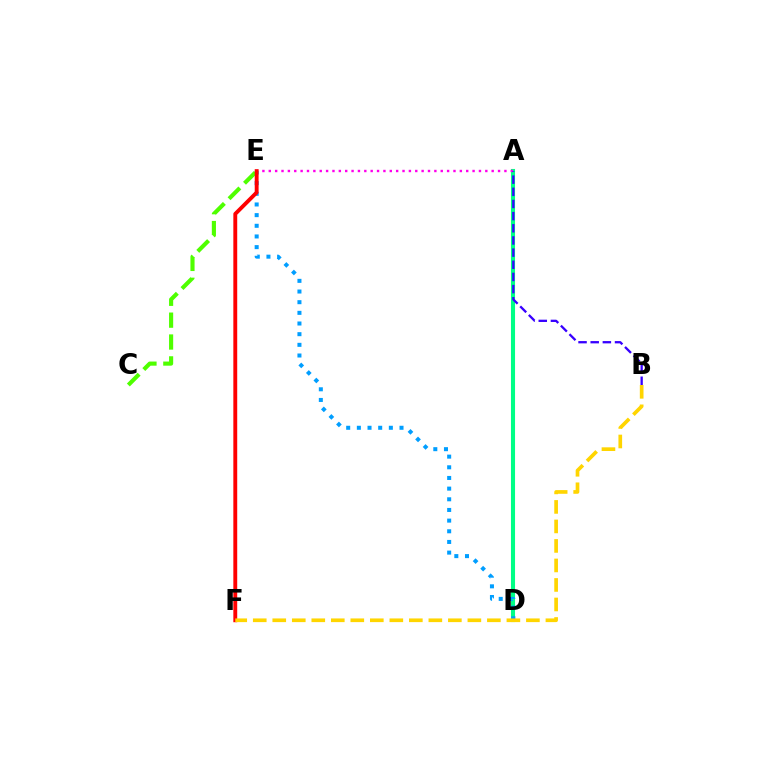{('A', 'D'): [{'color': '#00ff86', 'line_style': 'solid', 'thickness': 2.94}], ('D', 'E'): [{'color': '#009eff', 'line_style': 'dotted', 'thickness': 2.9}], ('C', 'E'): [{'color': '#4fff00', 'line_style': 'dashed', 'thickness': 2.97}], ('A', 'E'): [{'color': '#ff00ed', 'line_style': 'dotted', 'thickness': 1.73}], ('E', 'F'): [{'color': '#ff0000', 'line_style': 'solid', 'thickness': 2.79}], ('A', 'B'): [{'color': '#3700ff', 'line_style': 'dashed', 'thickness': 1.65}], ('B', 'F'): [{'color': '#ffd500', 'line_style': 'dashed', 'thickness': 2.65}]}